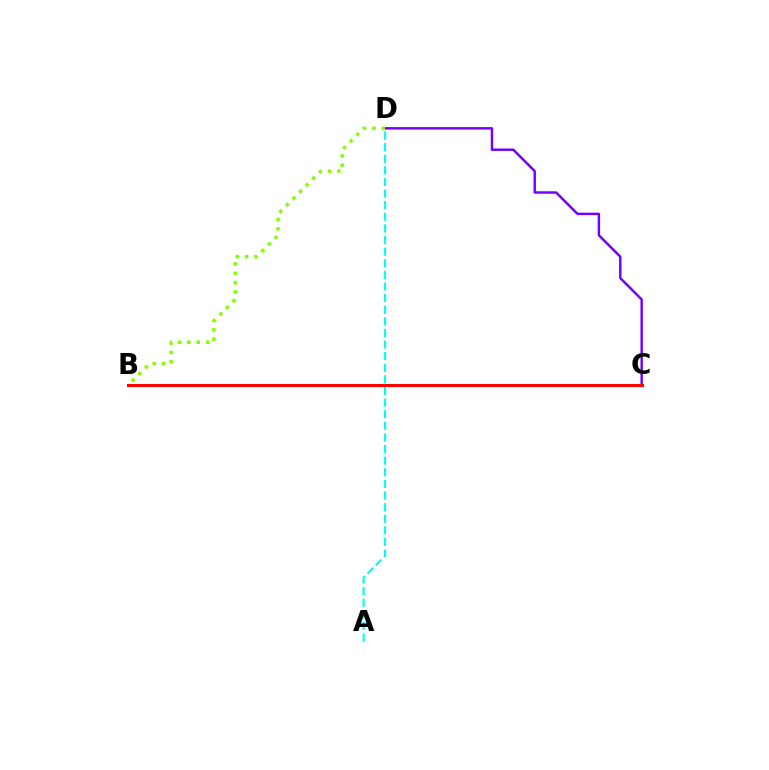{('A', 'D'): [{'color': '#00fff6', 'line_style': 'dashed', 'thickness': 1.58}], ('C', 'D'): [{'color': '#7200ff', 'line_style': 'solid', 'thickness': 1.76}], ('B', 'C'): [{'color': '#ff0000', 'line_style': 'solid', 'thickness': 2.21}], ('B', 'D'): [{'color': '#84ff00', 'line_style': 'dotted', 'thickness': 2.54}]}